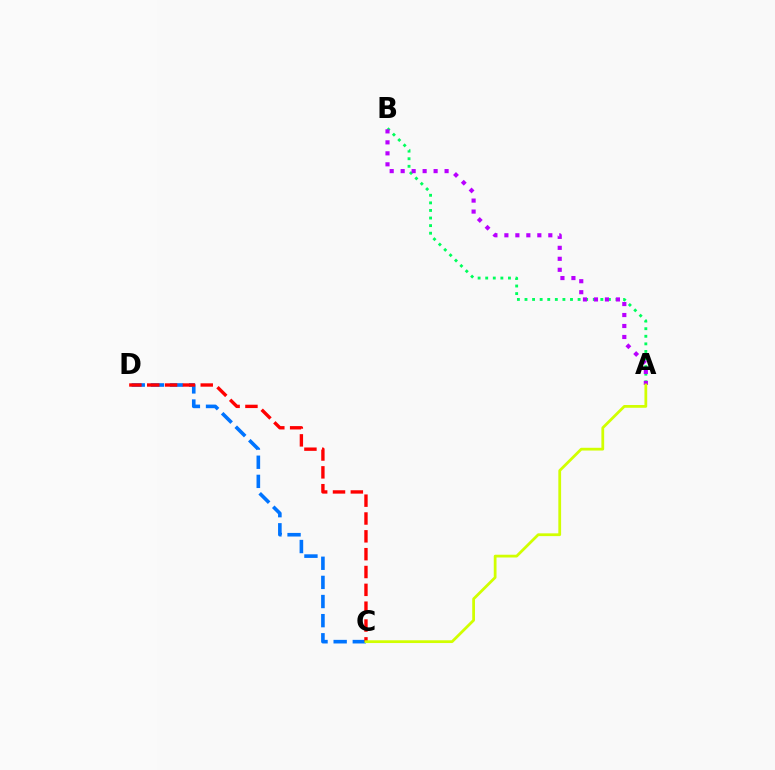{('C', 'D'): [{'color': '#0074ff', 'line_style': 'dashed', 'thickness': 2.6}, {'color': '#ff0000', 'line_style': 'dashed', 'thickness': 2.42}], ('A', 'B'): [{'color': '#00ff5c', 'line_style': 'dotted', 'thickness': 2.06}, {'color': '#b900ff', 'line_style': 'dotted', 'thickness': 2.98}], ('A', 'C'): [{'color': '#d1ff00', 'line_style': 'solid', 'thickness': 1.99}]}